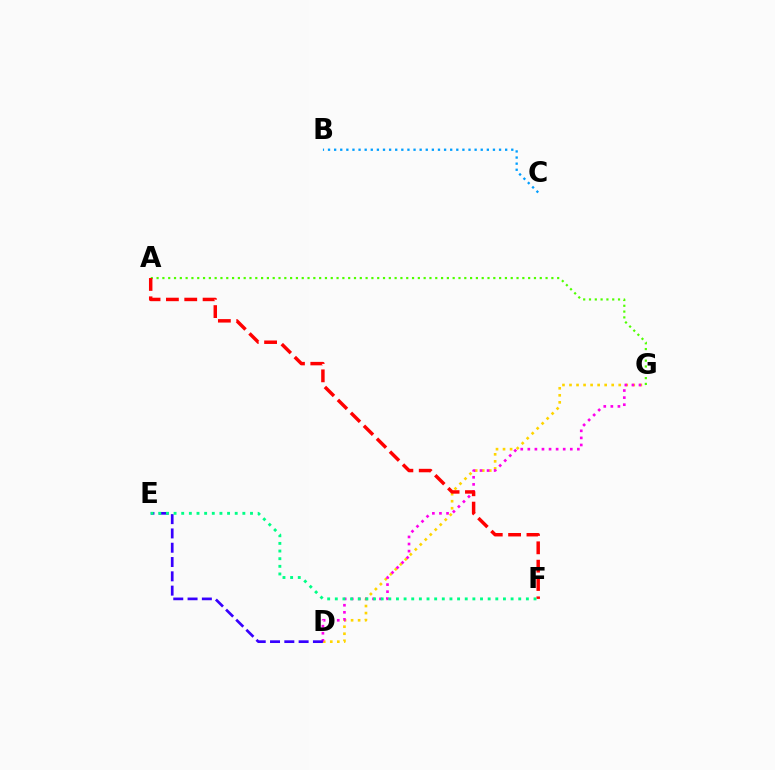{('B', 'C'): [{'color': '#009eff', 'line_style': 'dotted', 'thickness': 1.66}], ('D', 'G'): [{'color': '#ffd500', 'line_style': 'dotted', 'thickness': 1.91}, {'color': '#ff00ed', 'line_style': 'dotted', 'thickness': 1.92}], ('A', 'G'): [{'color': '#4fff00', 'line_style': 'dotted', 'thickness': 1.58}], ('D', 'E'): [{'color': '#3700ff', 'line_style': 'dashed', 'thickness': 1.94}], ('A', 'F'): [{'color': '#ff0000', 'line_style': 'dashed', 'thickness': 2.49}], ('E', 'F'): [{'color': '#00ff86', 'line_style': 'dotted', 'thickness': 2.08}]}